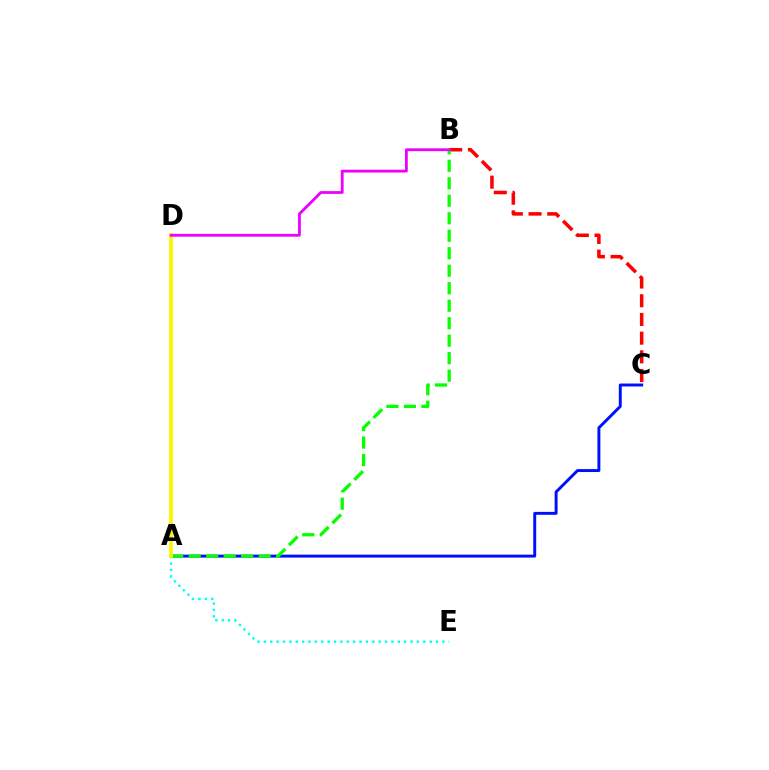{('B', 'C'): [{'color': '#ff0000', 'line_style': 'dashed', 'thickness': 2.54}], ('A', 'C'): [{'color': '#0010ff', 'line_style': 'solid', 'thickness': 2.11}], ('A', 'B'): [{'color': '#08ff00', 'line_style': 'dashed', 'thickness': 2.38}], ('A', 'E'): [{'color': '#00fff6', 'line_style': 'dotted', 'thickness': 1.73}], ('A', 'D'): [{'color': '#fcf500', 'line_style': 'solid', 'thickness': 2.74}], ('B', 'D'): [{'color': '#ee00ff', 'line_style': 'solid', 'thickness': 2.02}]}